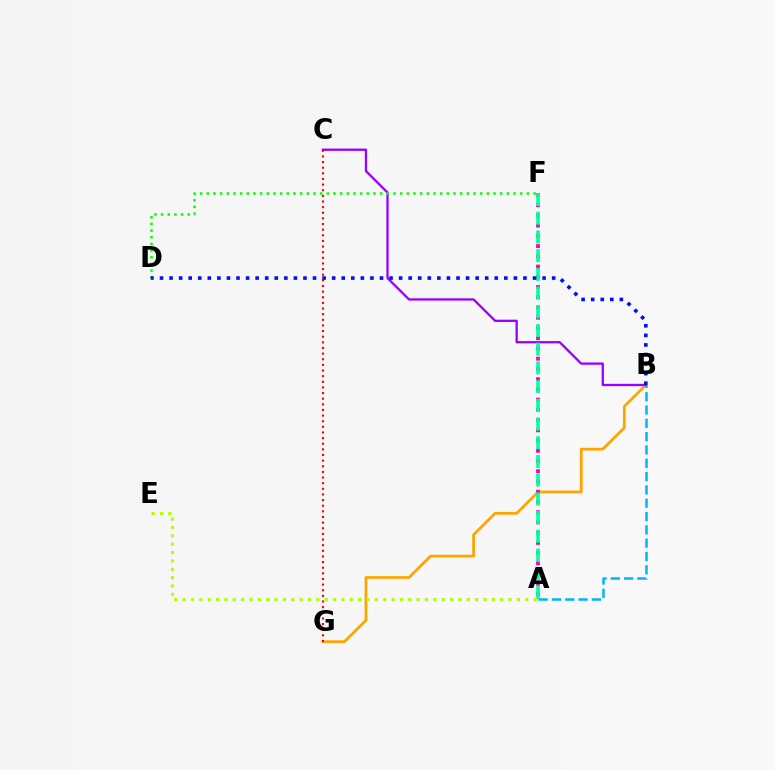{('A', 'B'): [{'color': '#00b5ff', 'line_style': 'dashed', 'thickness': 1.81}], ('B', 'G'): [{'color': '#ffa500', 'line_style': 'solid', 'thickness': 1.99}], ('B', 'C'): [{'color': '#9b00ff', 'line_style': 'solid', 'thickness': 1.66}], ('A', 'F'): [{'color': '#ff00bd', 'line_style': 'dotted', 'thickness': 2.78}, {'color': '#00ff9d', 'line_style': 'dashed', 'thickness': 2.54}], ('C', 'G'): [{'color': '#ff0000', 'line_style': 'dotted', 'thickness': 1.53}], ('A', 'E'): [{'color': '#b3ff00', 'line_style': 'dotted', 'thickness': 2.27}], ('D', 'F'): [{'color': '#08ff00', 'line_style': 'dotted', 'thickness': 1.81}], ('B', 'D'): [{'color': '#0010ff', 'line_style': 'dotted', 'thickness': 2.6}]}